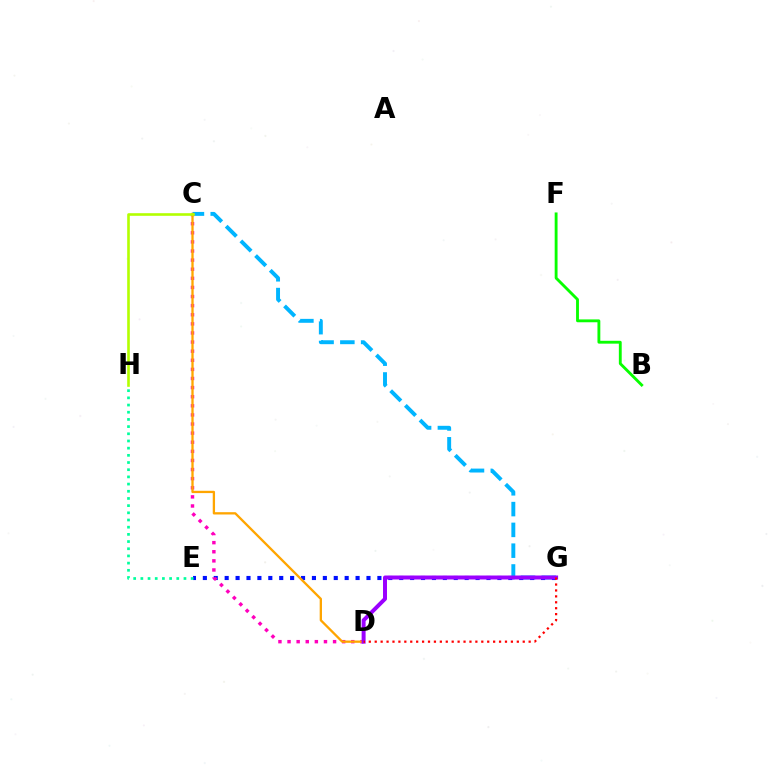{('C', 'G'): [{'color': '#00b5ff', 'line_style': 'dashed', 'thickness': 2.82}], ('E', 'G'): [{'color': '#0010ff', 'line_style': 'dotted', 'thickness': 2.96}], ('C', 'D'): [{'color': '#ff00bd', 'line_style': 'dotted', 'thickness': 2.47}, {'color': '#ffa500', 'line_style': 'solid', 'thickness': 1.66}], ('B', 'F'): [{'color': '#08ff00', 'line_style': 'solid', 'thickness': 2.06}], ('D', 'G'): [{'color': '#9b00ff', 'line_style': 'solid', 'thickness': 2.86}, {'color': '#ff0000', 'line_style': 'dotted', 'thickness': 1.61}], ('E', 'H'): [{'color': '#00ff9d', 'line_style': 'dotted', 'thickness': 1.95}], ('C', 'H'): [{'color': '#b3ff00', 'line_style': 'solid', 'thickness': 1.88}]}